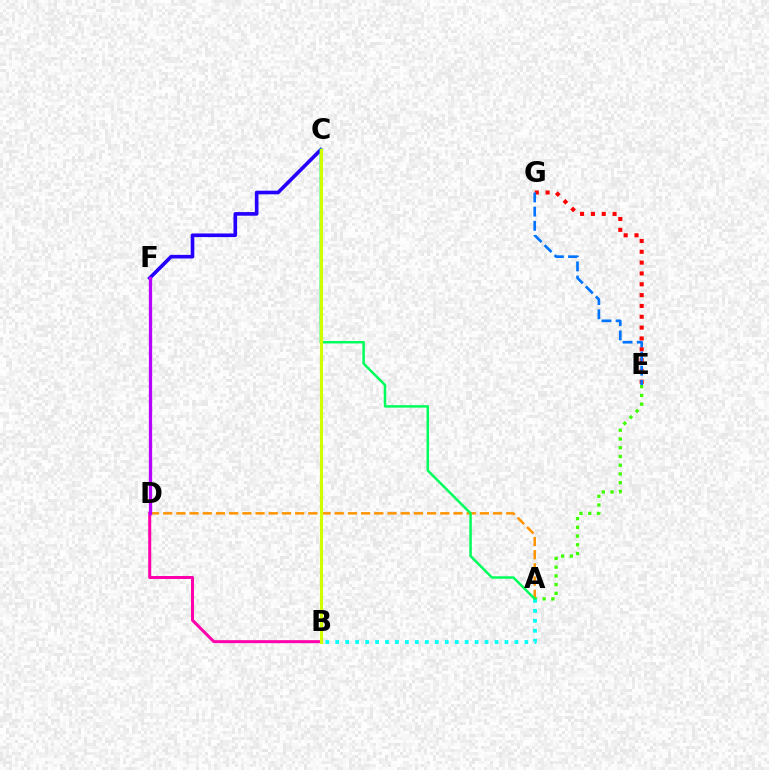{('C', 'F'): [{'color': '#2500ff', 'line_style': 'solid', 'thickness': 2.62}], ('E', 'G'): [{'color': '#ff0000', 'line_style': 'dotted', 'thickness': 2.94}, {'color': '#0074ff', 'line_style': 'dashed', 'thickness': 1.93}], ('A', 'E'): [{'color': '#3dff00', 'line_style': 'dotted', 'thickness': 2.38}], ('B', 'D'): [{'color': '#ff00ac', 'line_style': 'solid', 'thickness': 2.17}], ('A', 'D'): [{'color': '#ff9400', 'line_style': 'dashed', 'thickness': 1.79}], ('D', 'F'): [{'color': '#b900ff', 'line_style': 'solid', 'thickness': 2.36}], ('A', 'B'): [{'color': '#00fff6', 'line_style': 'dotted', 'thickness': 2.7}], ('A', 'C'): [{'color': '#00ff5c', 'line_style': 'solid', 'thickness': 1.79}], ('B', 'C'): [{'color': '#d1ff00', 'line_style': 'solid', 'thickness': 2.27}]}